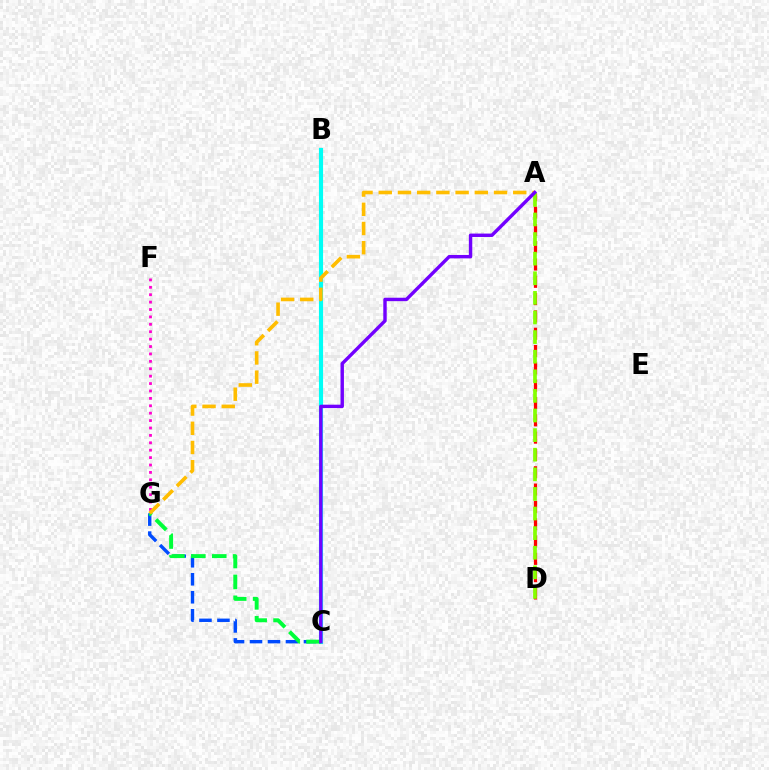{('B', 'C'): [{'color': '#00fff6', 'line_style': 'solid', 'thickness': 2.97}], ('A', 'D'): [{'color': '#ff0000', 'line_style': 'dashed', 'thickness': 2.35}, {'color': '#84ff00', 'line_style': 'dashed', 'thickness': 2.66}], ('C', 'G'): [{'color': '#004bff', 'line_style': 'dashed', 'thickness': 2.44}, {'color': '#00ff39', 'line_style': 'dashed', 'thickness': 2.84}], ('F', 'G'): [{'color': '#ff00cf', 'line_style': 'dotted', 'thickness': 2.01}], ('A', 'G'): [{'color': '#ffbd00', 'line_style': 'dashed', 'thickness': 2.61}], ('A', 'C'): [{'color': '#7200ff', 'line_style': 'solid', 'thickness': 2.46}]}